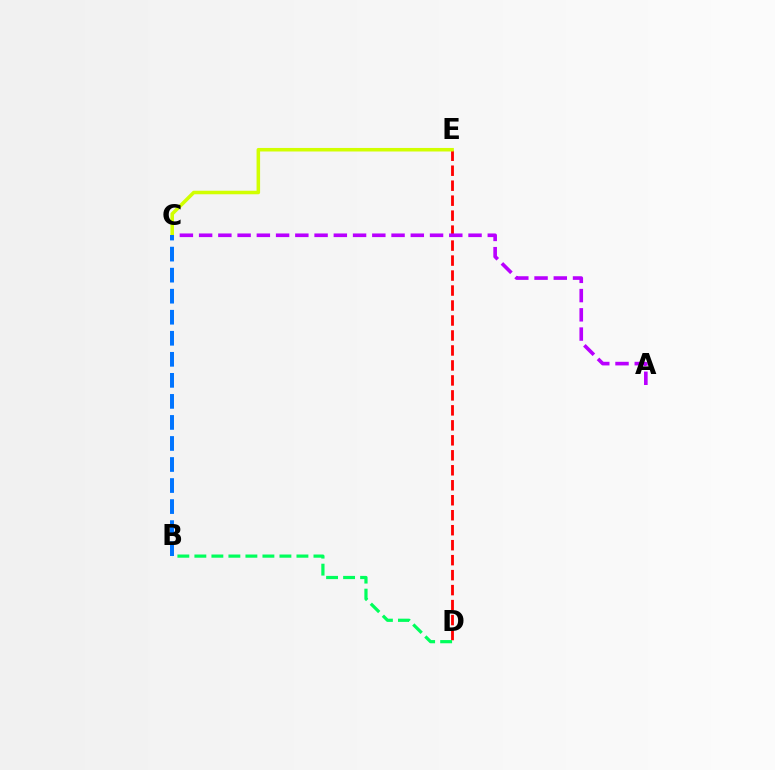{('D', 'E'): [{'color': '#ff0000', 'line_style': 'dashed', 'thickness': 2.03}], ('A', 'C'): [{'color': '#b900ff', 'line_style': 'dashed', 'thickness': 2.61}], ('C', 'E'): [{'color': '#d1ff00', 'line_style': 'solid', 'thickness': 2.54}], ('B', 'C'): [{'color': '#0074ff', 'line_style': 'dashed', 'thickness': 2.86}], ('B', 'D'): [{'color': '#00ff5c', 'line_style': 'dashed', 'thickness': 2.31}]}